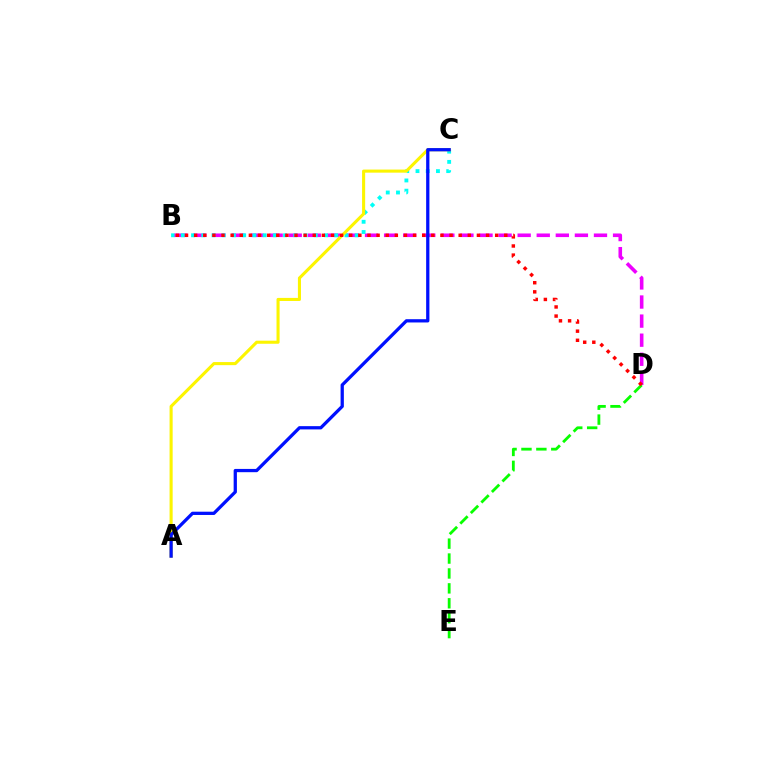{('B', 'D'): [{'color': '#ee00ff', 'line_style': 'dashed', 'thickness': 2.59}, {'color': '#ff0000', 'line_style': 'dotted', 'thickness': 2.48}], ('B', 'C'): [{'color': '#00fff6', 'line_style': 'dotted', 'thickness': 2.78}], ('D', 'E'): [{'color': '#08ff00', 'line_style': 'dashed', 'thickness': 2.03}], ('A', 'C'): [{'color': '#fcf500', 'line_style': 'solid', 'thickness': 2.22}, {'color': '#0010ff', 'line_style': 'solid', 'thickness': 2.35}]}